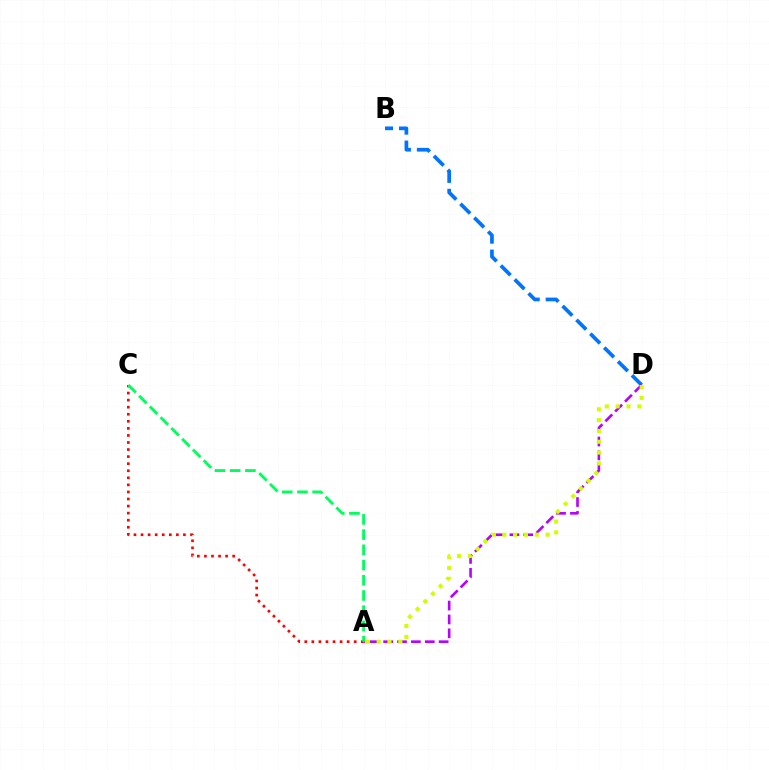{('A', 'C'): [{'color': '#ff0000', 'line_style': 'dotted', 'thickness': 1.92}, {'color': '#00ff5c', 'line_style': 'dashed', 'thickness': 2.07}], ('B', 'D'): [{'color': '#0074ff', 'line_style': 'dashed', 'thickness': 2.67}], ('A', 'D'): [{'color': '#b900ff', 'line_style': 'dashed', 'thickness': 1.89}, {'color': '#d1ff00', 'line_style': 'dotted', 'thickness': 2.94}]}